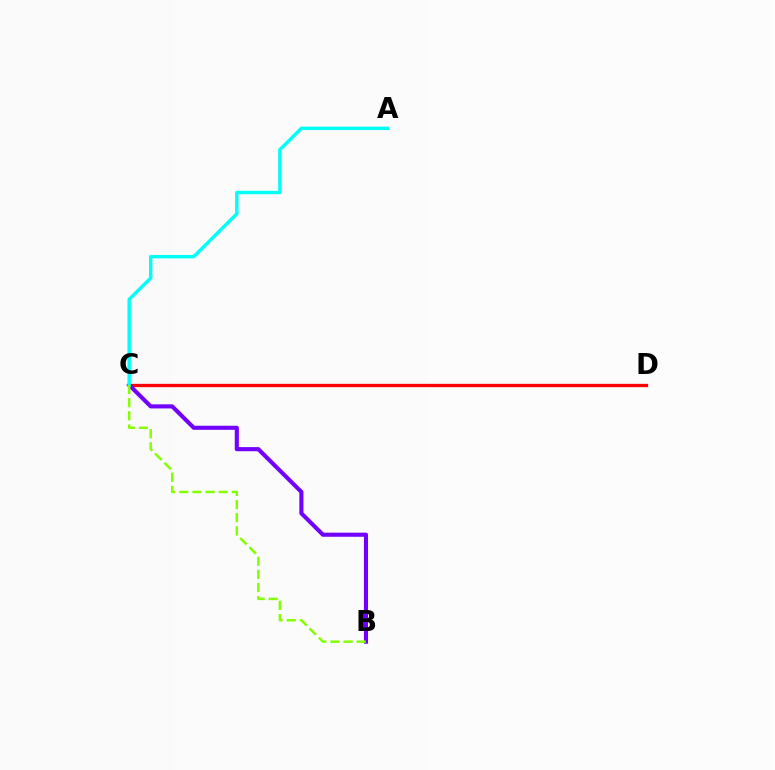{('C', 'D'): [{'color': '#ff0000', 'line_style': 'solid', 'thickness': 2.39}], ('B', 'C'): [{'color': '#7200ff', 'line_style': 'solid', 'thickness': 2.95}, {'color': '#84ff00', 'line_style': 'dashed', 'thickness': 1.78}], ('A', 'C'): [{'color': '#00fff6', 'line_style': 'solid', 'thickness': 2.46}]}